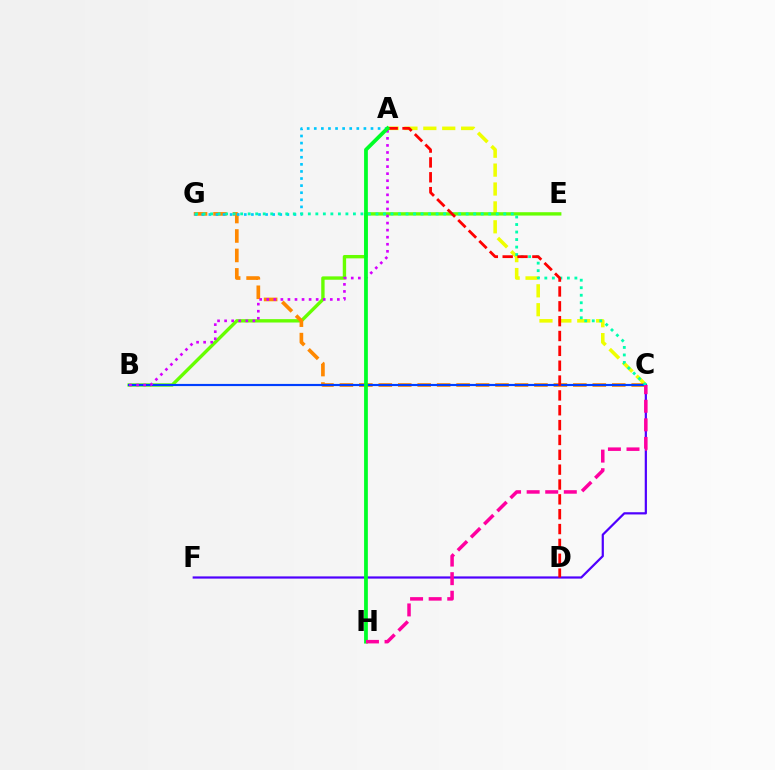{('A', 'C'): [{'color': '#eeff00', 'line_style': 'dashed', 'thickness': 2.57}], ('B', 'E'): [{'color': '#66ff00', 'line_style': 'solid', 'thickness': 2.42}], ('C', 'F'): [{'color': '#4f00ff', 'line_style': 'solid', 'thickness': 1.59}], ('C', 'G'): [{'color': '#ff8800', 'line_style': 'dashed', 'thickness': 2.64}, {'color': '#00ffaf', 'line_style': 'dotted', 'thickness': 2.04}], ('A', 'G'): [{'color': '#00c7ff', 'line_style': 'dotted', 'thickness': 1.93}], ('B', 'C'): [{'color': '#003fff', 'line_style': 'solid', 'thickness': 1.56}], ('A', 'B'): [{'color': '#d600ff', 'line_style': 'dotted', 'thickness': 1.92}], ('A', 'D'): [{'color': '#ff0000', 'line_style': 'dashed', 'thickness': 2.02}], ('A', 'H'): [{'color': '#00ff27', 'line_style': 'solid', 'thickness': 2.71}], ('C', 'H'): [{'color': '#ff00a0', 'line_style': 'dashed', 'thickness': 2.52}]}